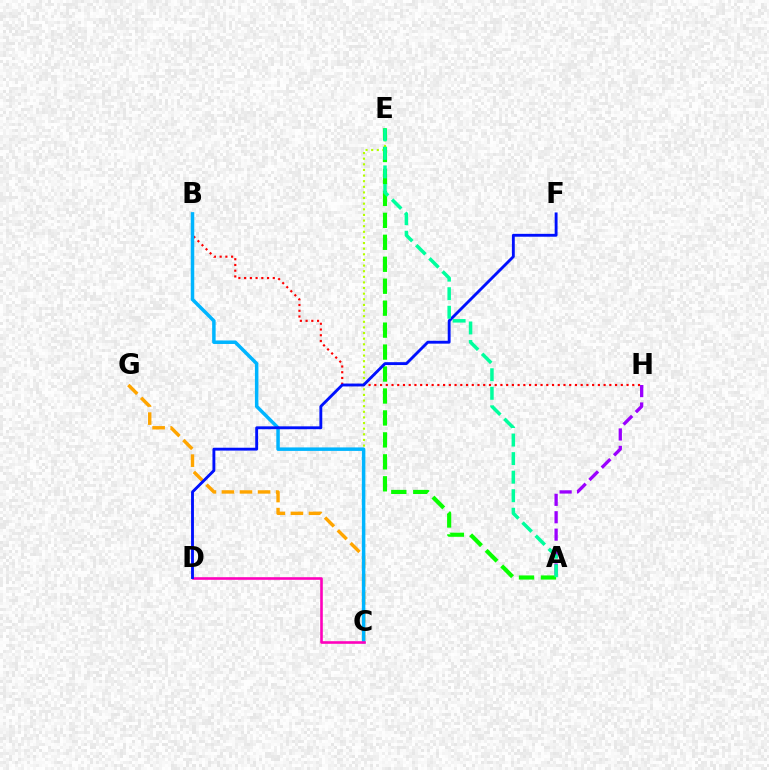{('C', 'E'): [{'color': '#b3ff00', 'line_style': 'dotted', 'thickness': 1.53}], ('B', 'H'): [{'color': '#ff0000', 'line_style': 'dotted', 'thickness': 1.56}], ('C', 'G'): [{'color': '#ffa500', 'line_style': 'dashed', 'thickness': 2.46}], ('B', 'C'): [{'color': '#00b5ff', 'line_style': 'solid', 'thickness': 2.51}], ('A', 'E'): [{'color': '#08ff00', 'line_style': 'dashed', 'thickness': 2.98}, {'color': '#00ff9d', 'line_style': 'dashed', 'thickness': 2.52}], ('C', 'D'): [{'color': '#ff00bd', 'line_style': 'solid', 'thickness': 1.88}], ('D', 'F'): [{'color': '#0010ff', 'line_style': 'solid', 'thickness': 2.07}], ('A', 'H'): [{'color': '#9b00ff', 'line_style': 'dashed', 'thickness': 2.37}]}